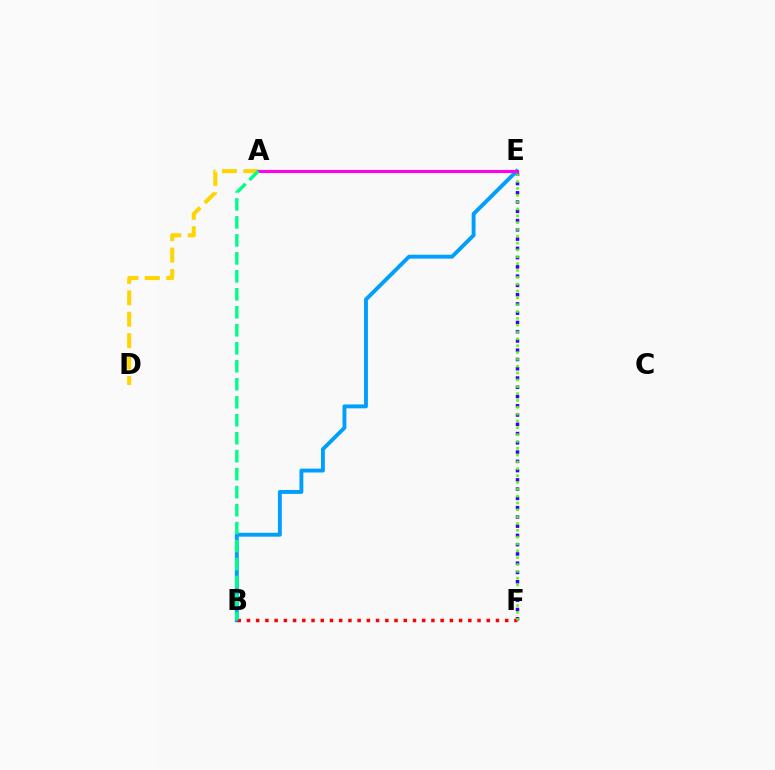{('E', 'F'): [{'color': '#3700ff', 'line_style': 'dotted', 'thickness': 2.52}, {'color': '#4fff00', 'line_style': 'dotted', 'thickness': 1.86}], ('B', 'E'): [{'color': '#009eff', 'line_style': 'solid', 'thickness': 2.8}], ('B', 'F'): [{'color': '#ff0000', 'line_style': 'dotted', 'thickness': 2.51}], ('A', 'D'): [{'color': '#ffd500', 'line_style': 'dashed', 'thickness': 2.91}], ('A', 'E'): [{'color': '#ff00ed', 'line_style': 'solid', 'thickness': 2.23}], ('A', 'B'): [{'color': '#00ff86', 'line_style': 'dashed', 'thickness': 2.44}]}